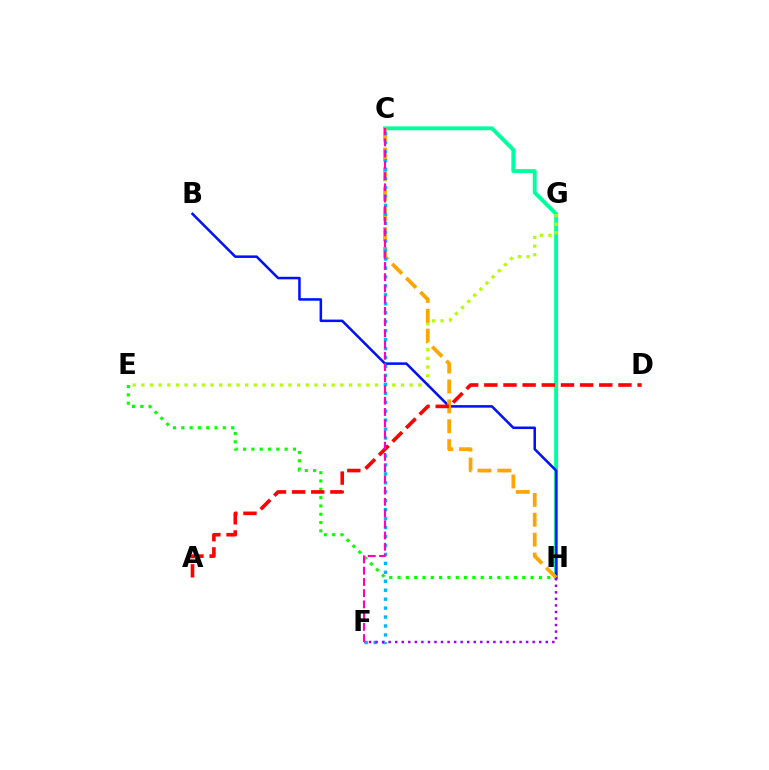{('E', 'H'): [{'color': '#08ff00', 'line_style': 'dotted', 'thickness': 2.26}], ('C', 'H'): [{'color': '#00ff9d', 'line_style': 'solid', 'thickness': 2.83}, {'color': '#ffa500', 'line_style': 'dashed', 'thickness': 2.7}], ('E', 'G'): [{'color': '#b3ff00', 'line_style': 'dotted', 'thickness': 2.35}], ('B', 'H'): [{'color': '#0010ff', 'line_style': 'solid', 'thickness': 1.83}], ('C', 'F'): [{'color': '#00b5ff', 'line_style': 'dotted', 'thickness': 2.43}, {'color': '#ff00bd', 'line_style': 'dashed', 'thickness': 1.53}], ('F', 'H'): [{'color': '#9b00ff', 'line_style': 'dotted', 'thickness': 1.78}], ('A', 'D'): [{'color': '#ff0000', 'line_style': 'dashed', 'thickness': 2.6}]}